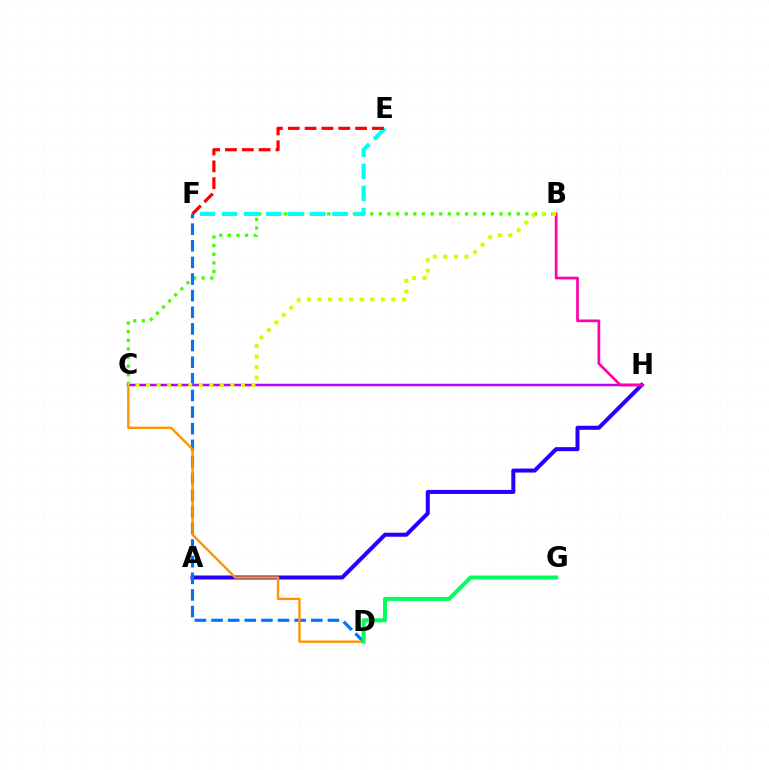{('A', 'H'): [{'color': '#2500ff', 'line_style': 'solid', 'thickness': 2.89}], ('C', 'H'): [{'color': '#b900ff', 'line_style': 'solid', 'thickness': 1.79}], ('B', 'H'): [{'color': '#ff00ac', 'line_style': 'solid', 'thickness': 1.95}], ('B', 'C'): [{'color': '#3dff00', 'line_style': 'dotted', 'thickness': 2.34}, {'color': '#d1ff00', 'line_style': 'dotted', 'thickness': 2.86}], ('E', 'F'): [{'color': '#00fff6', 'line_style': 'dashed', 'thickness': 3.0}, {'color': '#ff0000', 'line_style': 'dashed', 'thickness': 2.29}], ('D', 'F'): [{'color': '#0074ff', 'line_style': 'dashed', 'thickness': 2.26}], ('C', 'D'): [{'color': '#ff9400', 'line_style': 'solid', 'thickness': 1.72}], ('D', 'G'): [{'color': '#00ff5c', 'line_style': 'solid', 'thickness': 2.88}]}